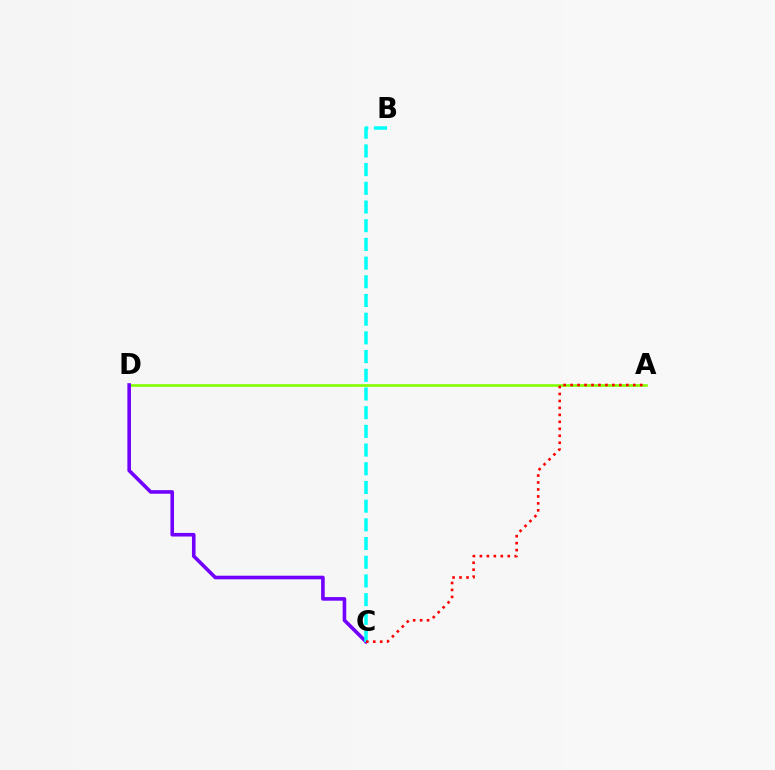{('A', 'D'): [{'color': '#84ff00', 'line_style': 'solid', 'thickness': 1.9}], ('C', 'D'): [{'color': '#7200ff', 'line_style': 'solid', 'thickness': 2.59}], ('B', 'C'): [{'color': '#00fff6', 'line_style': 'dashed', 'thickness': 2.54}], ('A', 'C'): [{'color': '#ff0000', 'line_style': 'dotted', 'thickness': 1.89}]}